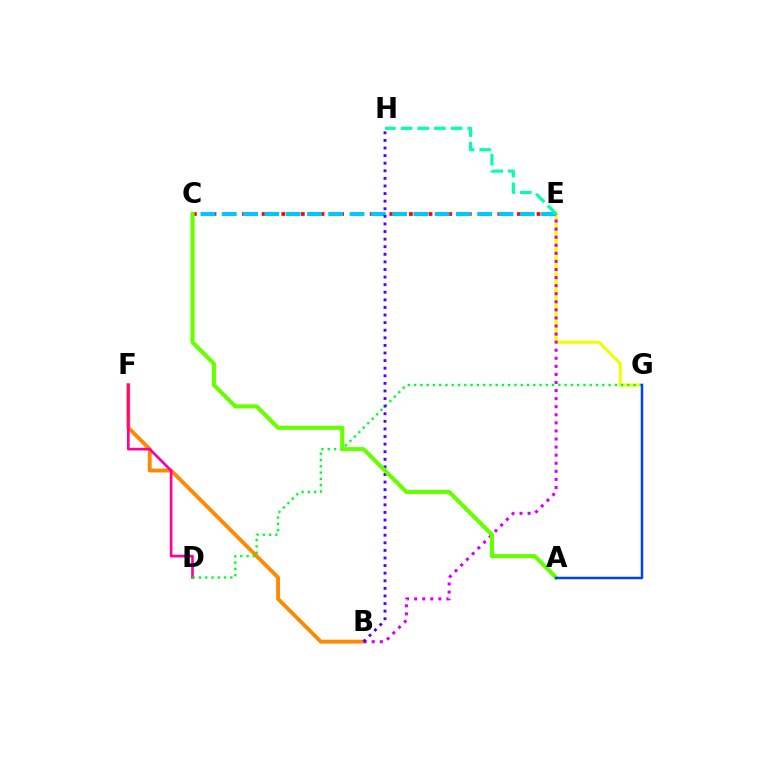{('B', 'F'): [{'color': '#ff8800', 'line_style': 'solid', 'thickness': 2.77}], ('D', 'F'): [{'color': '#ff00a0', 'line_style': 'solid', 'thickness': 1.92}], ('C', 'E'): [{'color': '#ff0000', 'line_style': 'dotted', 'thickness': 2.67}, {'color': '#00c7ff', 'line_style': 'dashed', 'thickness': 2.89}], ('E', 'G'): [{'color': '#eeff00', 'line_style': 'solid', 'thickness': 2.24}], ('B', 'E'): [{'color': '#d600ff', 'line_style': 'dotted', 'thickness': 2.19}], ('D', 'G'): [{'color': '#00ff27', 'line_style': 'dotted', 'thickness': 1.7}], ('B', 'H'): [{'color': '#4f00ff', 'line_style': 'dotted', 'thickness': 2.06}], ('A', 'C'): [{'color': '#66ff00', 'line_style': 'solid', 'thickness': 2.95}], ('E', 'H'): [{'color': '#00ffaf', 'line_style': 'dashed', 'thickness': 2.27}], ('A', 'G'): [{'color': '#003fff', 'line_style': 'solid', 'thickness': 1.78}]}